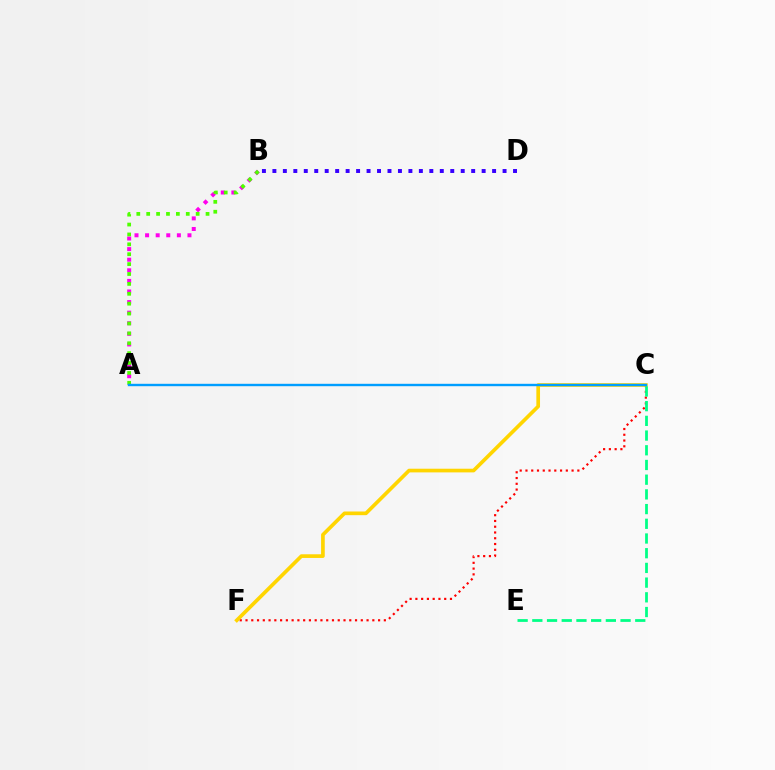{('C', 'F'): [{'color': '#ff0000', 'line_style': 'dotted', 'thickness': 1.57}, {'color': '#ffd500', 'line_style': 'solid', 'thickness': 2.64}], ('C', 'E'): [{'color': '#00ff86', 'line_style': 'dashed', 'thickness': 2.0}], ('A', 'B'): [{'color': '#ff00ed', 'line_style': 'dotted', 'thickness': 2.88}, {'color': '#4fff00', 'line_style': 'dotted', 'thickness': 2.69}], ('B', 'D'): [{'color': '#3700ff', 'line_style': 'dotted', 'thickness': 2.84}], ('A', 'C'): [{'color': '#009eff', 'line_style': 'solid', 'thickness': 1.73}]}